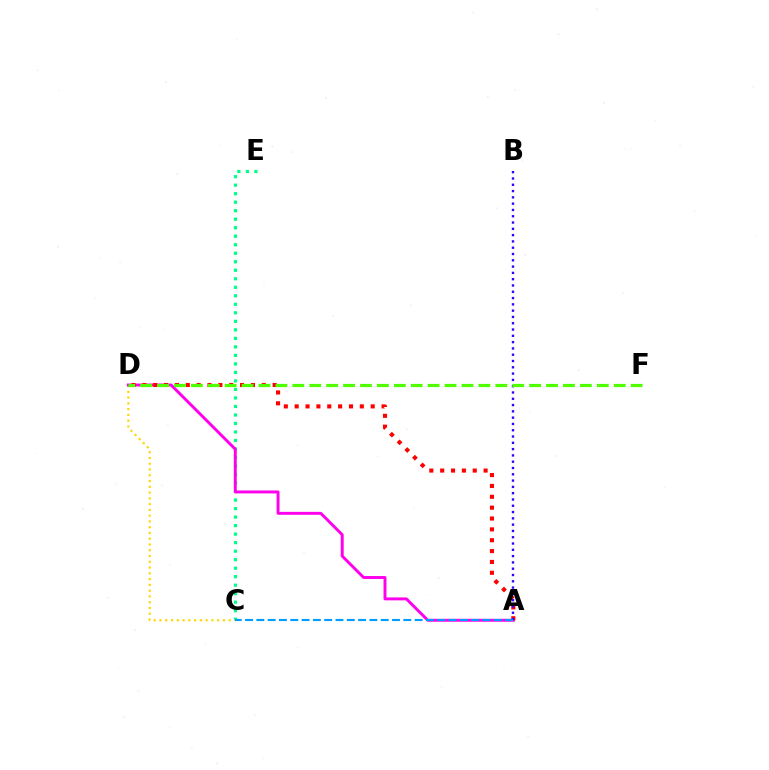{('C', 'E'): [{'color': '#00ff86', 'line_style': 'dotted', 'thickness': 2.31}], ('C', 'D'): [{'color': '#ffd500', 'line_style': 'dotted', 'thickness': 1.57}], ('A', 'D'): [{'color': '#ff00ed', 'line_style': 'solid', 'thickness': 2.12}, {'color': '#ff0000', 'line_style': 'dotted', 'thickness': 2.95}], ('A', 'B'): [{'color': '#3700ff', 'line_style': 'dotted', 'thickness': 1.71}], ('D', 'F'): [{'color': '#4fff00', 'line_style': 'dashed', 'thickness': 2.3}], ('A', 'C'): [{'color': '#009eff', 'line_style': 'dashed', 'thickness': 1.54}]}